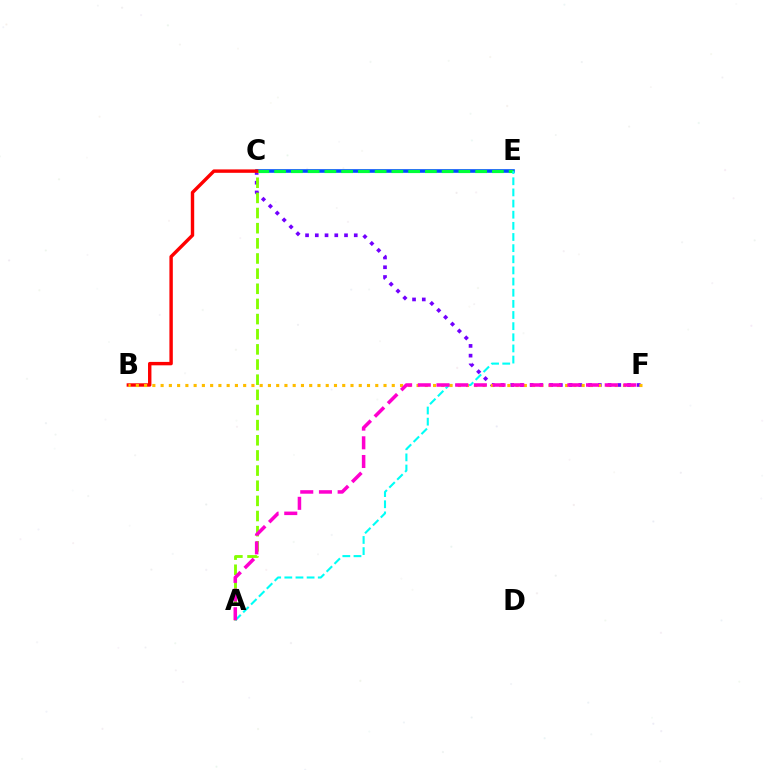{('C', 'E'): [{'color': '#004bff', 'line_style': 'solid', 'thickness': 2.59}, {'color': '#00ff39', 'line_style': 'dashed', 'thickness': 2.28}], ('C', 'F'): [{'color': '#7200ff', 'line_style': 'dotted', 'thickness': 2.65}], ('A', 'C'): [{'color': '#84ff00', 'line_style': 'dashed', 'thickness': 2.06}], ('B', 'C'): [{'color': '#ff0000', 'line_style': 'solid', 'thickness': 2.46}], ('A', 'E'): [{'color': '#00fff6', 'line_style': 'dashed', 'thickness': 1.51}], ('B', 'F'): [{'color': '#ffbd00', 'line_style': 'dotted', 'thickness': 2.24}], ('A', 'F'): [{'color': '#ff00cf', 'line_style': 'dashed', 'thickness': 2.54}]}